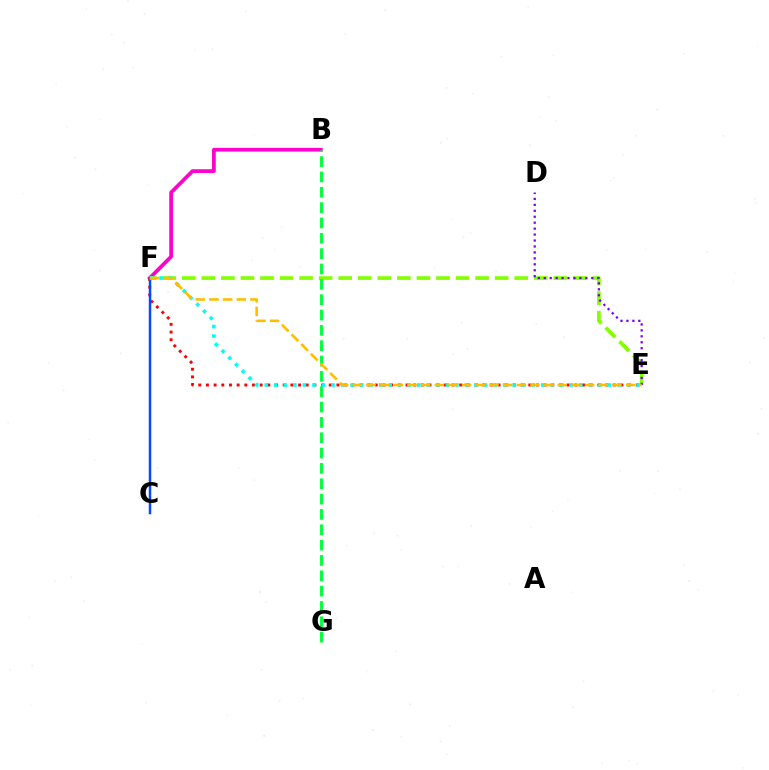{('B', 'F'): [{'color': '#ff00cf', 'line_style': 'solid', 'thickness': 2.68}], ('E', 'F'): [{'color': '#84ff00', 'line_style': 'dashed', 'thickness': 2.66}, {'color': '#ff0000', 'line_style': 'dotted', 'thickness': 2.09}, {'color': '#00fff6', 'line_style': 'dotted', 'thickness': 2.59}, {'color': '#ffbd00', 'line_style': 'dashed', 'thickness': 1.86}], ('D', 'E'): [{'color': '#7200ff', 'line_style': 'dotted', 'thickness': 1.62}], ('C', 'F'): [{'color': '#004bff', 'line_style': 'solid', 'thickness': 1.79}], ('B', 'G'): [{'color': '#00ff39', 'line_style': 'dashed', 'thickness': 2.08}]}